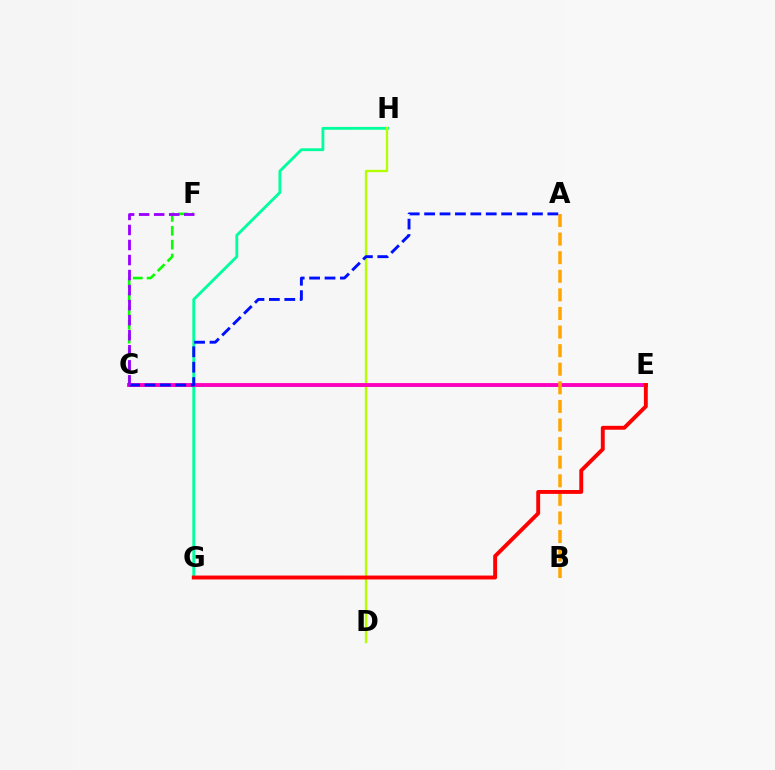{('C', 'E'): [{'color': '#00b5ff', 'line_style': 'solid', 'thickness': 2.02}, {'color': '#ff00bd', 'line_style': 'solid', 'thickness': 2.77}], ('G', 'H'): [{'color': '#00ff9d', 'line_style': 'solid', 'thickness': 2.04}], ('C', 'F'): [{'color': '#08ff00', 'line_style': 'dashed', 'thickness': 1.88}, {'color': '#9b00ff', 'line_style': 'dashed', 'thickness': 2.04}], ('D', 'H'): [{'color': '#b3ff00', 'line_style': 'solid', 'thickness': 1.68}], ('A', 'B'): [{'color': '#ffa500', 'line_style': 'dashed', 'thickness': 2.53}], ('E', 'G'): [{'color': '#ff0000', 'line_style': 'solid', 'thickness': 2.81}], ('A', 'C'): [{'color': '#0010ff', 'line_style': 'dashed', 'thickness': 2.09}]}